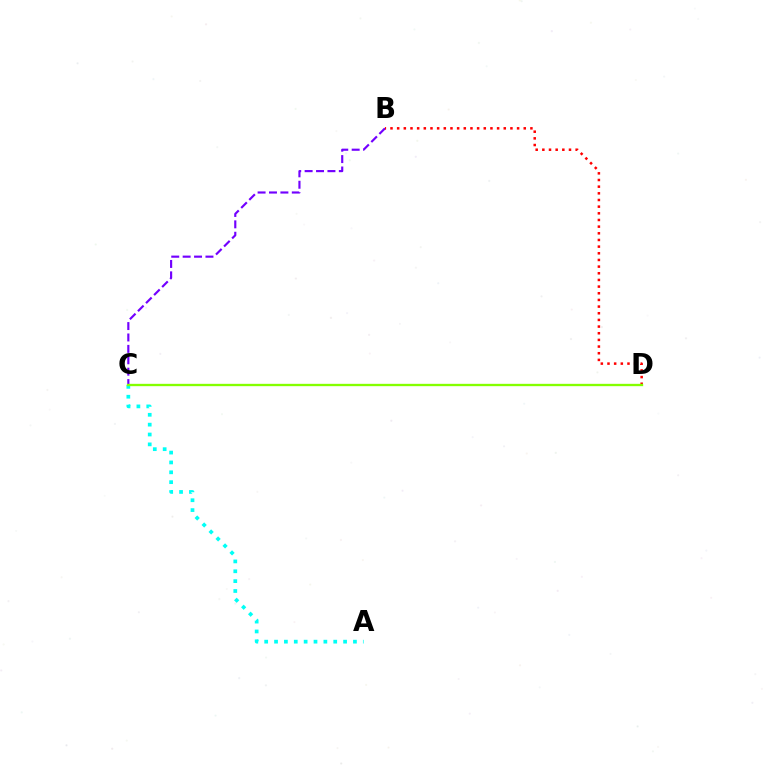{('B', 'C'): [{'color': '#7200ff', 'line_style': 'dashed', 'thickness': 1.55}], ('B', 'D'): [{'color': '#ff0000', 'line_style': 'dotted', 'thickness': 1.81}], ('A', 'C'): [{'color': '#00fff6', 'line_style': 'dotted', 'thickness': 2.68}], ('C', 'D'): [{'color': '#84ff00', 'line_style': 'solid', 'thickness': 1.68}]}